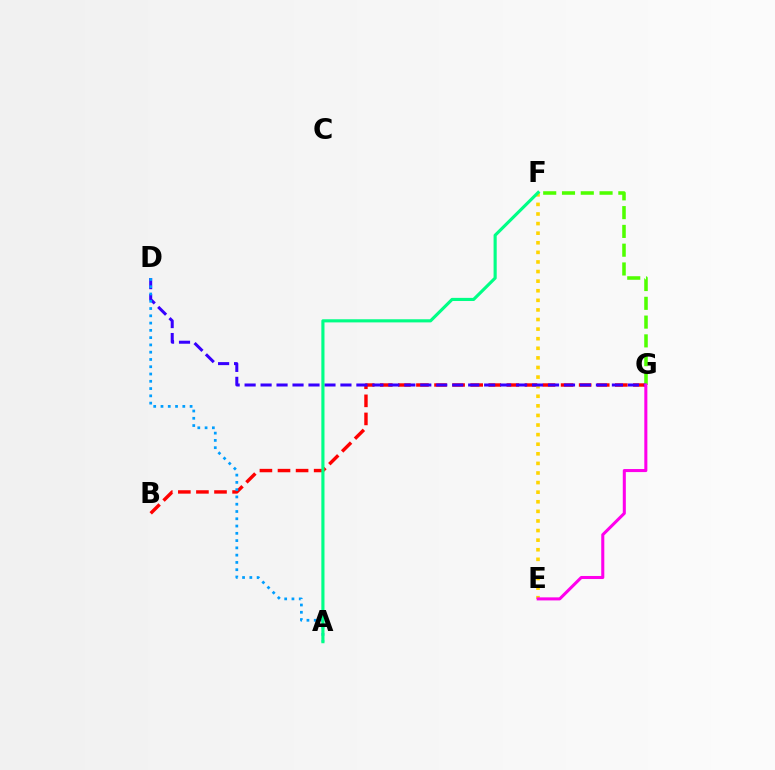{('B', 'G'): [{'color': '#ff0000', 'line_style': 'dashed', 'thickness': 2.46}], ('F', 'G'): [{'color': '#4fff00', 'line_style': 'dashed', 'thickness': 2.55}], ('E', 'F'): [{'color': '#ffd500', 'line_style': 'dotted', 'thickness': 2.61}], ('D', 'G'): [{'color': '#3700ff', 'line_style': 'dashed', 'thickness': 2.17}], ('A', 'D'): [{'color': '#009eff', 'line_style': 'dotted', 'thickness': 1.98}], ('A', 'F'): [{'color': '#00ff86', 'line_style': 'solid', 'thickness': 2.26}], ('E', 'G'): [{'color': '#ff00ed', 'line_style': 'solid', 'thickness': 2.2}]}